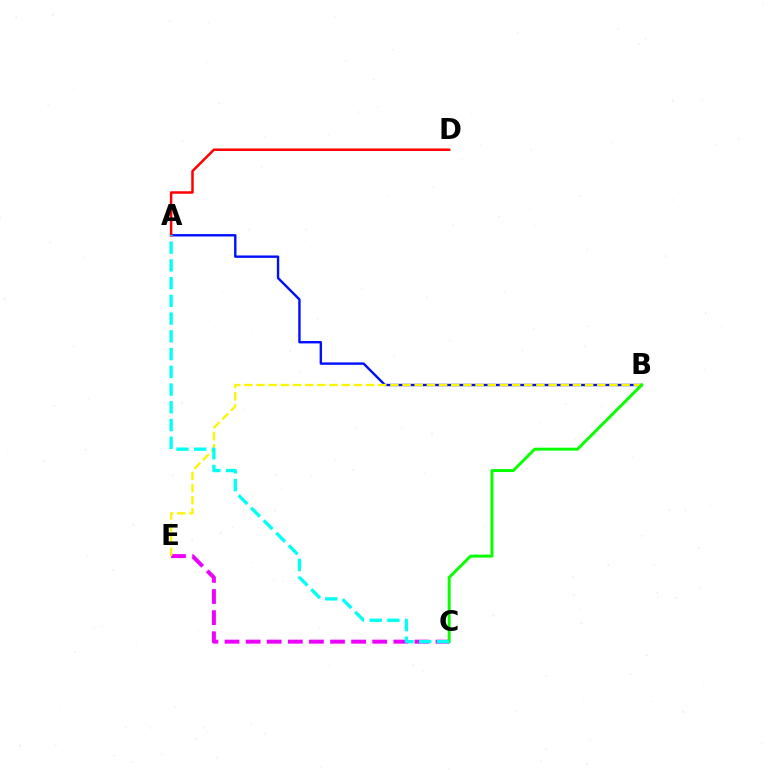{('C', 'E'): [{'color': '#ee00ff', 'line_style': 'dashed', 'thickness': 2.87}], ('A', 'B'): [{'color': '#0010ff', 'line_style': 'solid', 'thickness': 1.72}], ('B', 'E'): [{'color': '#fcf500', 'line_style': 'dashed', 'thickness': 1.65}], ('A', 'D'): [{'color': '#ff0000', 'line_style': 'solid', 'thickness': 1.79}], ('B', 'C'): [{'color': '#08ff00', 'line_style': 'solid', 'thickness': 2.13}], ('A', 'C'): [{'color': '#00fff6', 'line_style': 'dashed', 'thickness': 2.41}]}